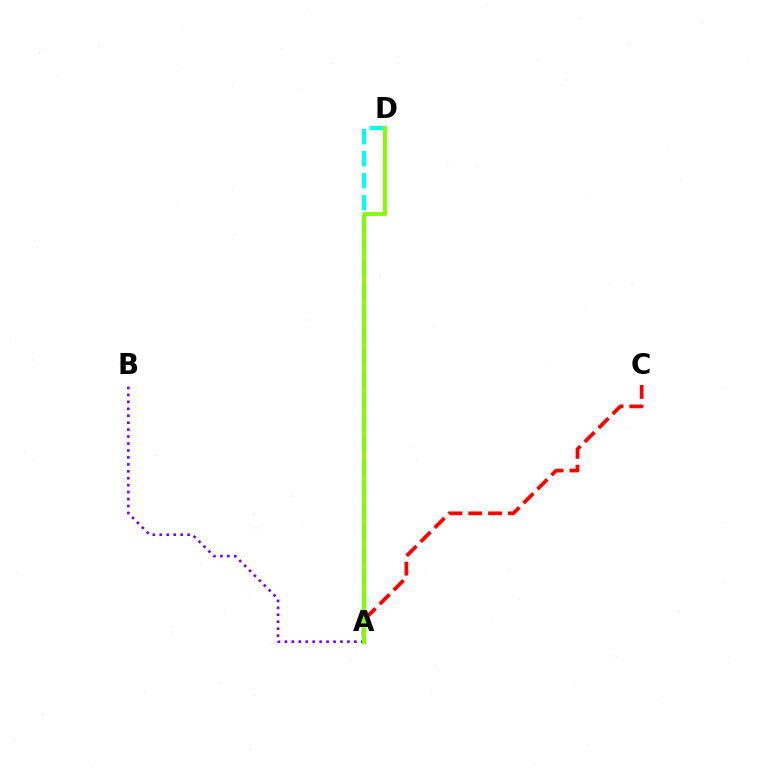{('A', 'C'): [{'color': '#ff0000', 'line_style': 'dashed', 'thickness': 2.69}], ('A', 'B'): [{'color': '#7200ff', 'line_style': 'dotted', 'thickness': 1.89}], ('A', 'D'): [{'color': '#00fff6', 'line_style': 'dashed', 'thickness': 2.99}, {'color': '#84ff00', 'line_style': 'solid', 'thickness': 2.8}]}